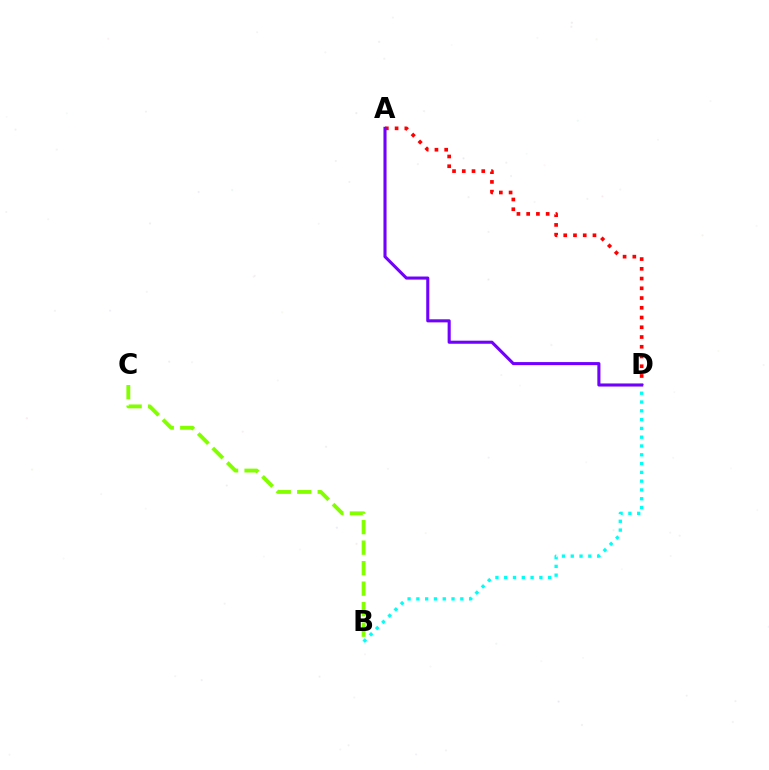{('B', 'C'): [{'color': '#84ff00', 'line_style': 'dashed', 'thickness': 2.79}], ('B', 'D'): [{'color': '#00fff6', 'line_style': 'dotted', 'thickness': 2.39}], ('A', 'D'): [{'color': '#ff0000', 'line_style': 'dotted', 'thickness': 2.65}, {'color': '#7200ff', 'line_style': 'solid', 'thickness': 2.22}]}